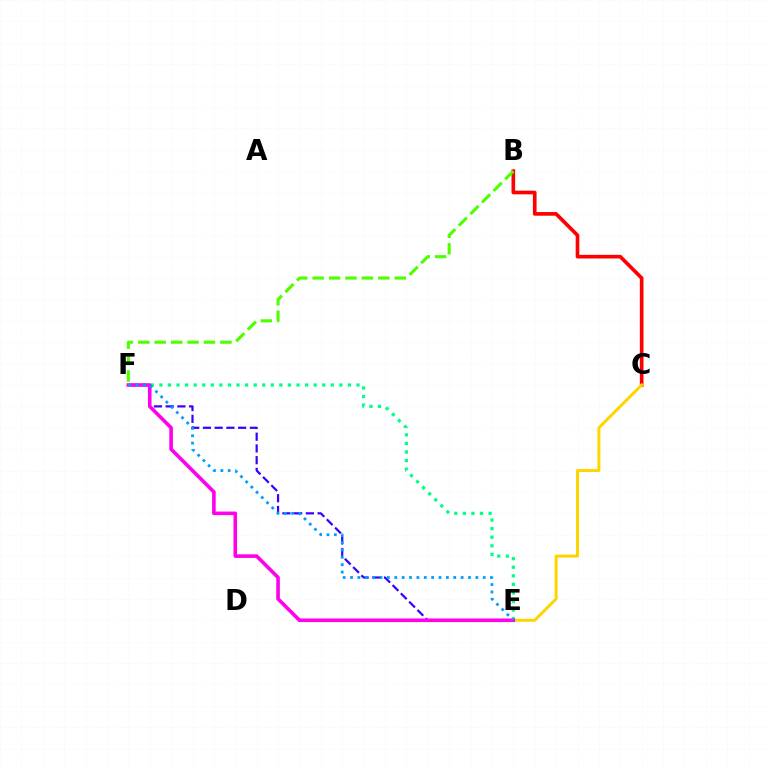{('E', 'F'): [{'color': '#3700ff', 'line_style': 'dashed', 'thickness': 1.59}, {'color': '#00ff86', 'line_style': 'dotted', 'thickness': 2.33}, {'color': '#ff00ed', 'line_style': 'solid', 'thickness': 2.59}, {'color': '#009eff', 'line_style': 'dotted', 'thickness': 2.0}], ('B', 'C'): [{'color': '#ff0000', 'line_style': 'solid', 'thickness': 2.64}], ('B', 'F'): [{'color': '#4fff00', 'line_style': 'dashed', 'thickness': 2.23}], ('C', 'E'): [{'color': '#ffd500', 'line_style': 'solid', 'thickness': 2.16}]}